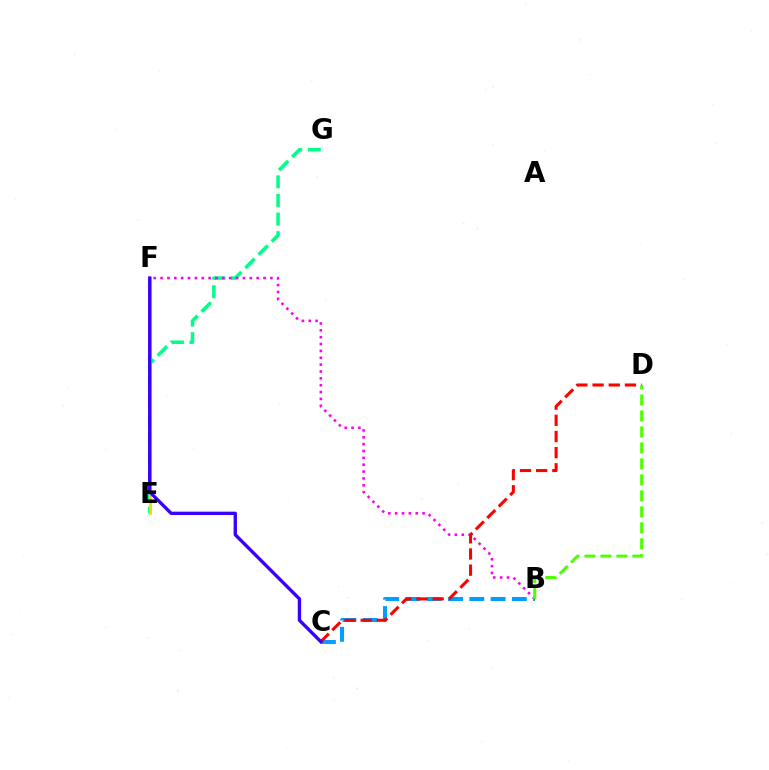{('E', 'G'): [{'color': '#00ff86', 'line_style': 'dashed', 'thickness': 2.53}], ('B', 'F'): [{'color': '#ff00ed', 'line_style': 'dotted', 'thickness': 1.86}], ('B', 'C'): [{'color': '#009eff', 'line_style': 'dashed', 'thickness': 2.89}], ('C', 'D'): [{'color': '#ff0000', 'line_style': 'dashed', 'thickness': 2.2}], ('E', 'F'): [{'color': '#ffd500', 'line_style': 'solid', 'thickness': 2.06}], ('B', 'D'): [{'color': '#4fff00', 'line_style': 'dashed', 'thickness': 2.17}], ('C', 'F'): [{'color': '#3700ff', 'line_style': 'solid', 'thickness': 2.42}]}